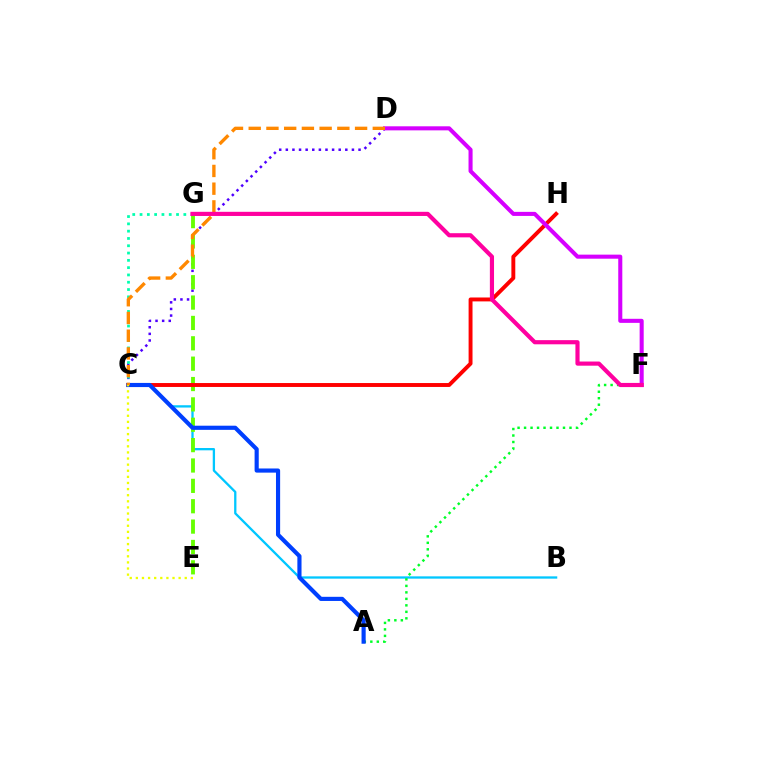{('B', 'C'): [{'color': '#00c7ff', 'line_style': 'solid', 'thickness': 1.66}], ('C', 'D'): [{'color': '#4f00ff', 'line_style': 'dotted', 'thickness': 1.8}, {'color': '#ff8800', 'line_style': 'dashed', 'thickness': 2.41}], ('E', 'G'): [{'color': '#66ff00', 'line_style': 'dashed', 'thickness': 2.77}], ('C', 'H'): [{'color': '#ff0000', 'line_style': 'solid', 'thickness': 2.82}], ('C', 'G'): [{'color': '#00ffaf', 'line_style': 'dotted', 'thickness': 1.98}], ('A', 'F'): [{'color': '#00ff27', 'line_style': 'dotted', 'thickness': 1.76}], ('D', 'F'): [{'color': '#d600ff', 'line_style': 'solid', 'thickness': 2.92}], ('A', 'C'): [{'color': '#003fff', 'line_style': 'solid', 'thickness': 2.99}], ('F', 'G'): [{'color': '#ff00a0', 'line_style': 'solid', 'thickness': 2.99}], ('C', 'E'): [{'color': '#eeff00', 'line_style': 'dotted', 'thickness': 1.66}]}